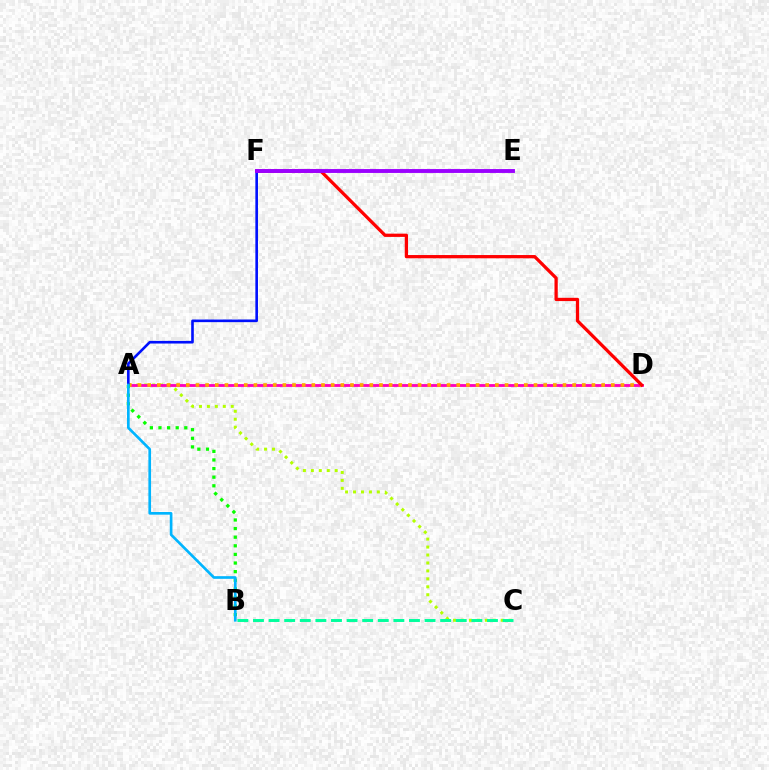{('A', 'C'): [{'color': '#b3ff00', 'line_style': 'dotted', 'thickness': 2.16}], ('A', 'D'): [{'color': '#ff00bd', 'line_style': 'solid', 'thickness': 2.04}, {'color': '#ffa500', 'line_style': 'dotted', 'thickness': 2.62}], ('D', 'F'): [{'color': '#ff0000', 'line_style': 'solid', 'thickness': 2.35}], ('A', 'F'): [{'color': '#0010ff', 'line_style': 'solid', 'thickness': 1.89}], ('E', 'F'): [{'color': '#9b00ff', 'line_style': 'solid', 'thickness': 2.79}], ('A', 'B'): [{'color': '#08ff00', 'line_style': 'dotted', 'thickness': 2.34}, {'color': '#00b5ff', 'line_style': 'solid', 'thickness': 1.92}], ('B', 'C'): [{'color': '#00ff9d', 'line_style': 'dashed', 'thickness': 2.12}]}